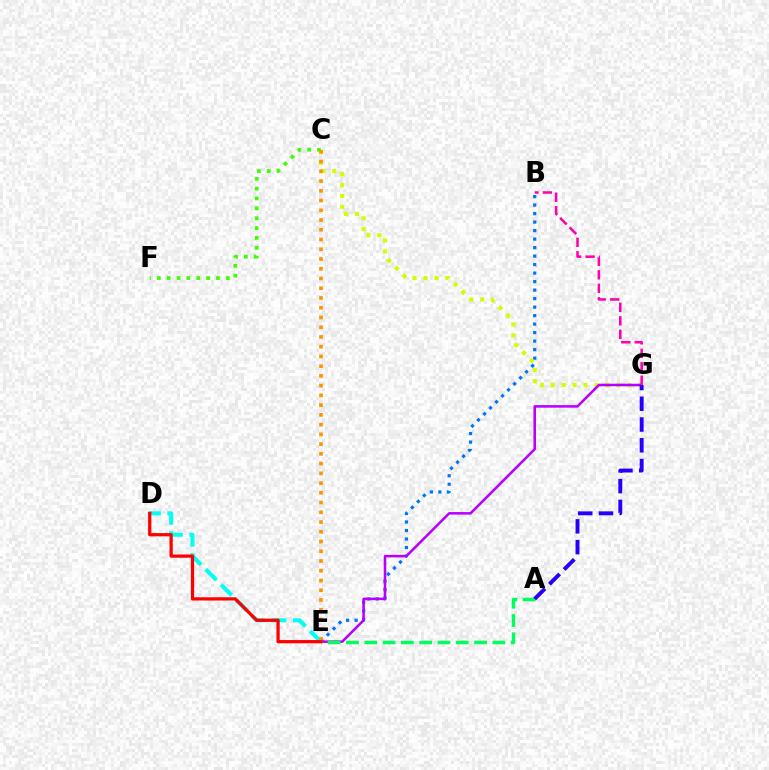{('B', 'E'): [{'color': '#0074ff', 'line_style': 'dotted', 'thickness': 2.31}], ('C', 'G'): [{'color': '#d1ff00', 'line_style': 'dotted', 'thickness': 2.97}], ('D', 'E'): [{'color': '#00fff6', 'line_style': 'dashed', 'thickness': 2.94}, {'color': '#ff0000', 'line_style': 'solid', 'thickness': 2.34}], ('E', 'G'): [{'color': '#b900ff', 'line_style': 'solid', 'thickness': 1.84}], ('A', 'E'): [{'color': '#00ff5c', 'line_style': 'dashed', 'thickness': 2.49}], ('C', 'F'): [{'color': '#3dff00', 'line_style': 'dotted', 'thickness': 2.68}], ('C', 'E'): [{'color': '#ff9400', 'line_style': 'dotted', 'thickness': 2.65}], ('A', 'G'): [{'color': '#2500ff', 'line_style': 'dashed', 'thickness': 2.82}], ('B', 'G'): [{'color': '#ff00ac', 'line_style': 'dashed', 'thickness': 1.83}]}